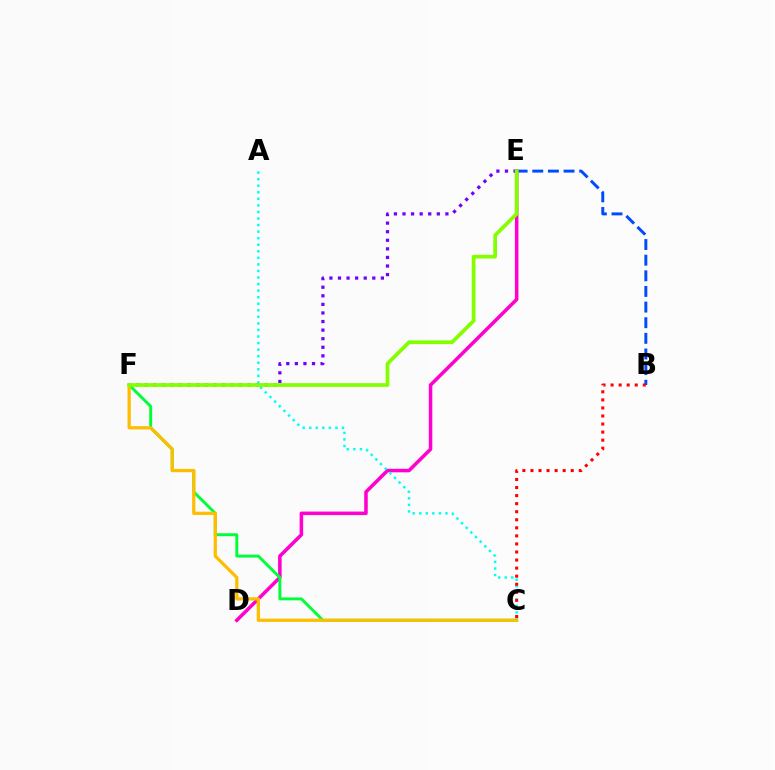{('B', 'E'): [{'color': '#004bff', 'line_style': 'dashed', 'thickness': 2.12}], ('D', 'E'): [{'color': '#ff00cf', 'line_style': 'solid', 'thickness': 2.54}], ('C', 'F'): [{'color': '#00ff39', 'line_style': 'solid', 'thickness': 2.1}, {'color': '#ffbd00', 'line_style': 'solid', 'thickness': 2.34}], ('A', 'C'): [{'color': '#00fff6', 'line_style': 'dotted', 'thickness': 1.78}], ('E', 'F'): [{'color': '#7200ff', 'line_style': 'dotted', 'thickness': 2.33}, {'color': '#84ff00', 'line_style': 'solid', 'thickness': 2.69}], ('B', 'C'): [{'color': '#ff0000', 'line_style': 'dotted', 'thickness': 2.19}]}